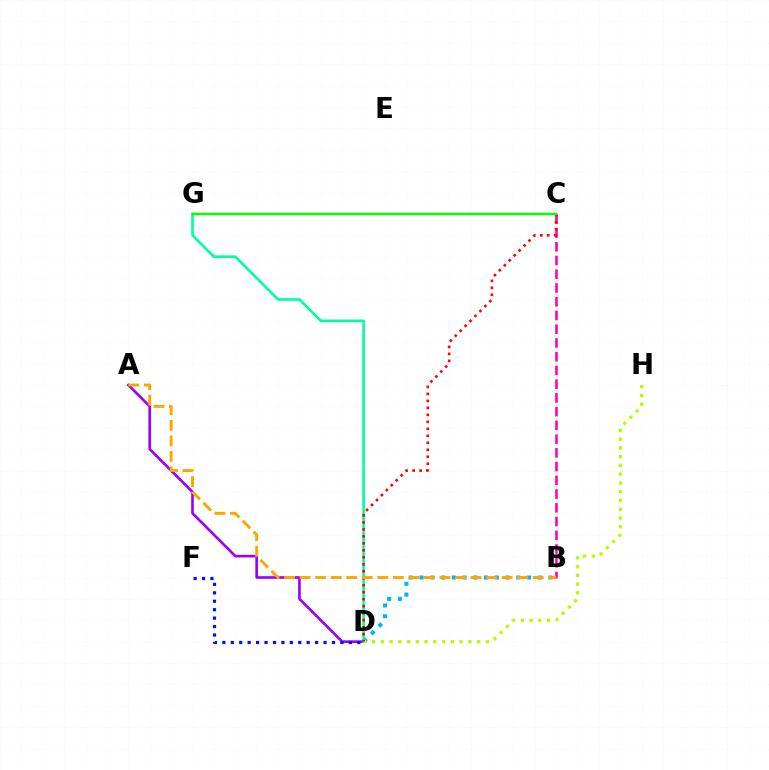{('A', 'D'): [{'color': '#9b00ff', 'line_style': 'solid', 'thickness': 1.91}], ('B', 'D'): [{'color': '#00b5ff', 'line_style': 'dotted', 'thickness': 2.92}], ('D', 'G'): [{'color': '#00ff9d', 'line_style': 'solid', 'thickness': 1.89}], ('D', 'H'): [{'color': '#b3ff00', 'line_style': 'dotted', 'thickness': 2.38}], ('B', 'C'): [{'color': '#ff00bd', 'line_style': 'dashed', 'thickness': 1.87}], ('D', 'F'): [{'color': '#0010ff', 'line_style': 'dotted', 'thickness': 2.29}], ('C', 'D'): [{'color': '#ff0000', 'line_style': 'dotted', 'thickness': 1.9}], ('A', 'B'): [{'color': '#ffa500', 'line_style': 'dashed', 'thickness': 2.11}], ('C', 'G'): [{'color': '#08ff00', 'line_style': 'solid', 'thickness': 1.78}]}